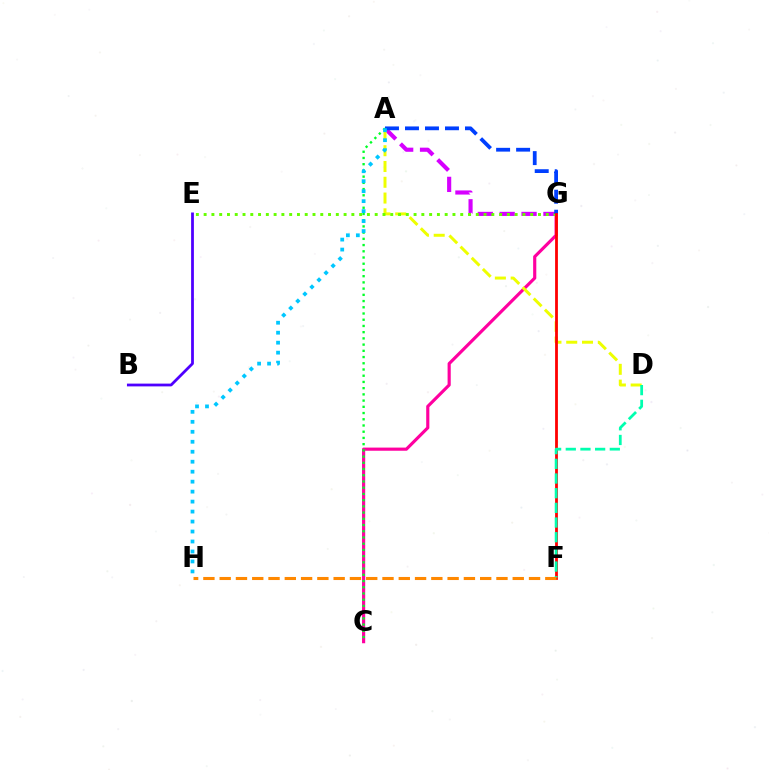{('C', 'G'): [{'color': '#ff00a0', 'line_style': 'solid', 'thickness': 2.27}], ('A', 'G'): [{'color': '#d600ff', 'line_style': 'dashed', 'thickness': 2.97}, {'color': '#003fff', 'line_style': 'dashed', 'thickness': 2.72}], ('A', 'D'): [{'color': '#eeff00', 'line_style': 'dashed', 'thickness': 2.14}], ('E', 'G'): [{'color': '#66ff00', 'line_style': 'dotted', 'thickness': 2.11}], ('F', 'G'): [{'color': '#ff0000', 'line_style': 'solid', 'thickness': 2.02}], ('B', 'E'): [{'color': '#4f00ff', 'line_style': 'solid', 'thickness': 2.0}], ('D', 'F'): [{'color': '#00ffaf', 'line_style': 'dashed', 'thickness': 1.99}], ('A', 'C'): [{'color': '#00ff27', 'line_style': 'dotted', 'thickness': 1.69}], ('F', 'H'): [{'color': '#ff8800', 'line_style': 'dashed', 'thickness': 2.21}], ('A', 'H'): [{'color': '#00c7ff', 'line_style': 'dotted', 'thickness': 2.71}]}